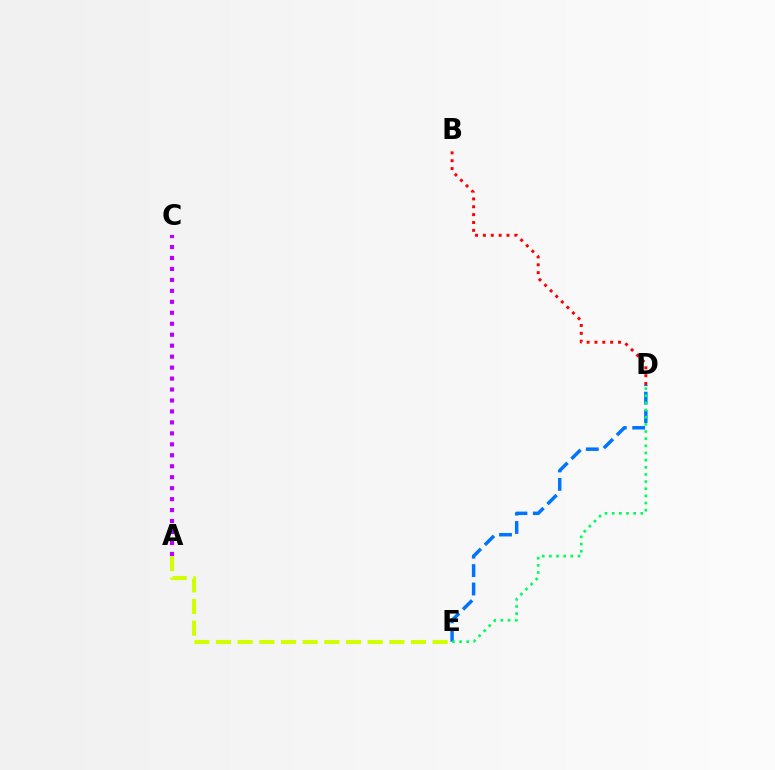{('A', 'E'): [{'color': '#d1ff00', 'line_style': 'dashed', 'thickness': 2.94}], ('D', 'E'): [{'color': '#0074ff', 'line_style': 'dashed', 'thickness': 2.5}, {'color': '#00ff5c', 'line_style': 'dotted', 'thickness': 1.94}], ('A', 'C'): [{'color': '#b900ff', 'line_style': 'dotted', 'thickness': 2.98}], ('B', 'D'): [{'color': '#ff0000', 'line_style': 'dotted', 'thickness': 2.14}]}